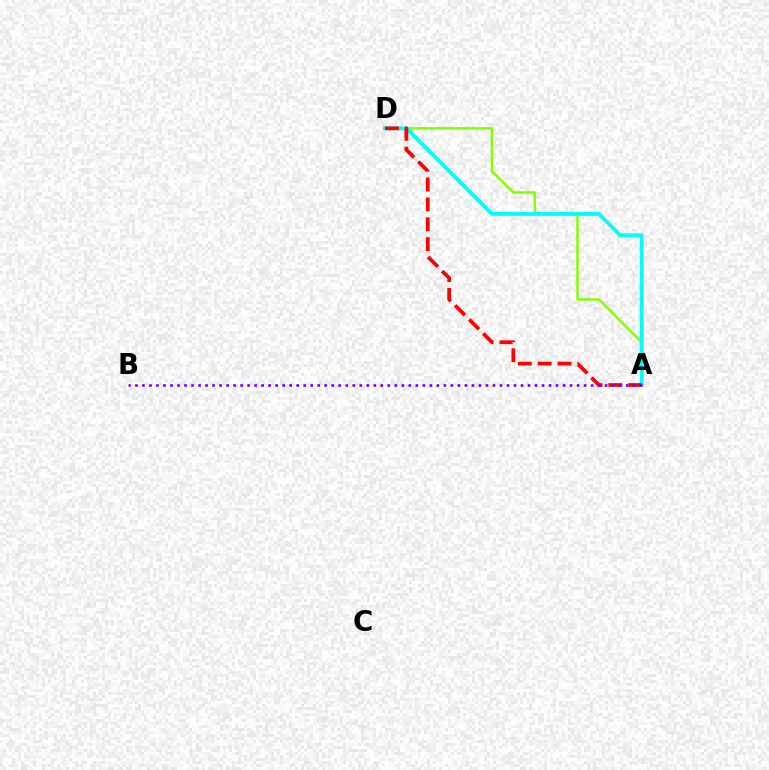{('A', 'D'): [{'color': '#84ff00', 'line_style': 'solid', 'thickness': 1.79}, {'color': '#00fff6', 'line_style': 'solid', 'thickness': 2.77}, {'color': '#ff0000', 'line_style': 'dashed', 'thickness': 2.7}], ('A', 'B'): [{'color': '#7200ff', 'line_style': 'dotted', 'thickness': 1.9}]}